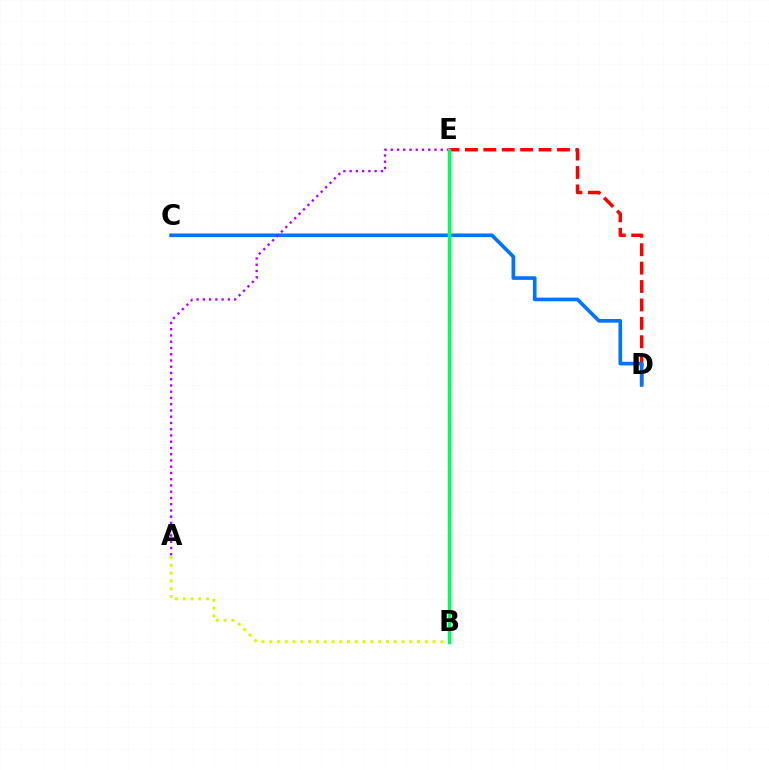{('A', 'B'): [{'color': '#d1ff00', 'line_style': 'dotted', 'thickness': 2.11}], ('D', 'E'): [{'color': '#ff0000', 'line_style': 'dashed', 'thickness': 2.5}], ('C', 'D'): [{'color': '#0074ff', 'line_style': 'solid', 'thickness': 2.62}], ('A', 'E'): [{'color': '#b900ff', 'line_style': 'dotted', 'thickness': 1.7}], ('B', 'E'): [{'color': '#00ff5c', 'line_style': 'solid', 'thickness': 2.49}]}